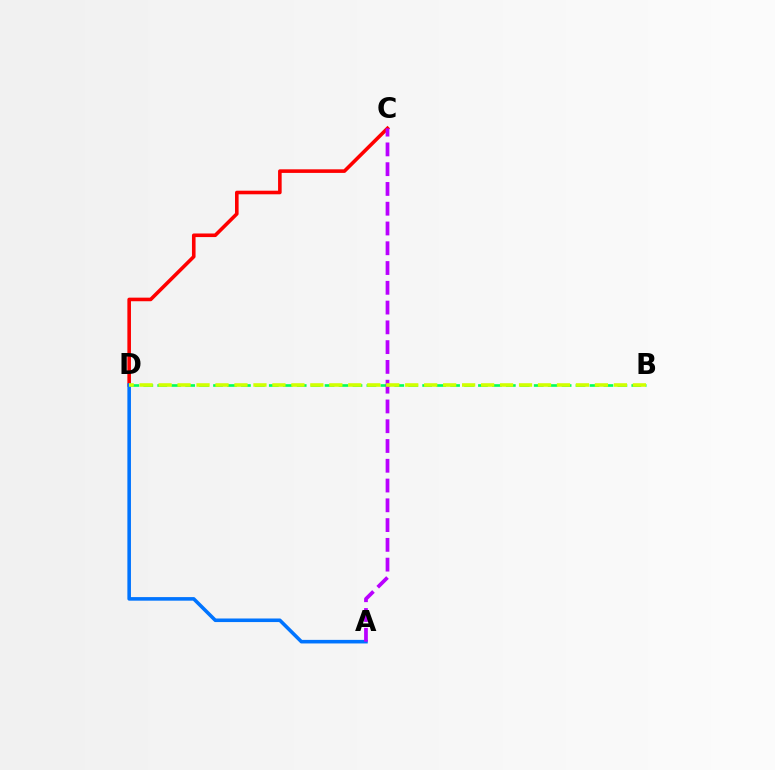{('C', 'D'): [{'color': '#ff0000', 'line_style': 'solid', 'thickness': 2.59}], ('B', 'D'): [{'color': '#00ff5c', 'line_style': 'dashed', 'thickness': 1.89}, {'color': '#d1ff00', 'line_style': 'dashed', 'thickness': 2.58}], ('A', 'D'): [{'color': '#0074ff', 'line_style': 'solid', 'thickness': 2.57}], ('A', 'C'): [{'color': '#b900ff', 'line_style': 'dashed', 'thickness': 2.69}]}